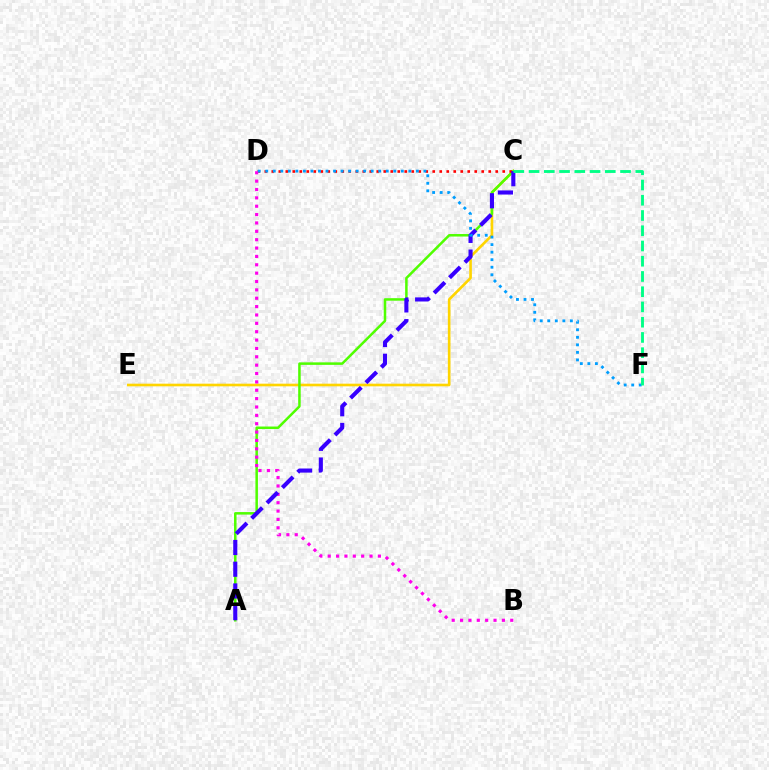{('C', 'E'): [{'color': '#ffd500', 'line_style': 'solid', 'thickness': 1.9}], ('A', 'C'): [{'color': '#4fff00', 'line_style': 'solid', 'thickness': 1.81}, {'color': '#3700ff', 'line_style': 'dashed', 'thickness': 2.95}], ('C', 'D'): [{'color': '#ff0000', 'line_style': 'dotted', 'thickness': 1.9}], ('B', 'D'): [{'color': '#ff00ed', 'line_style': 'dotted', 'thickness': 2.27}], ('D', 'F'): [{'color': '#009eff', 'line_style': 'dotted', 'thickness': 2.05}], ('C', 'F'): [{'color': '#00ff86', 'line_style': 'dashed', 'thickness': 2.07}]}